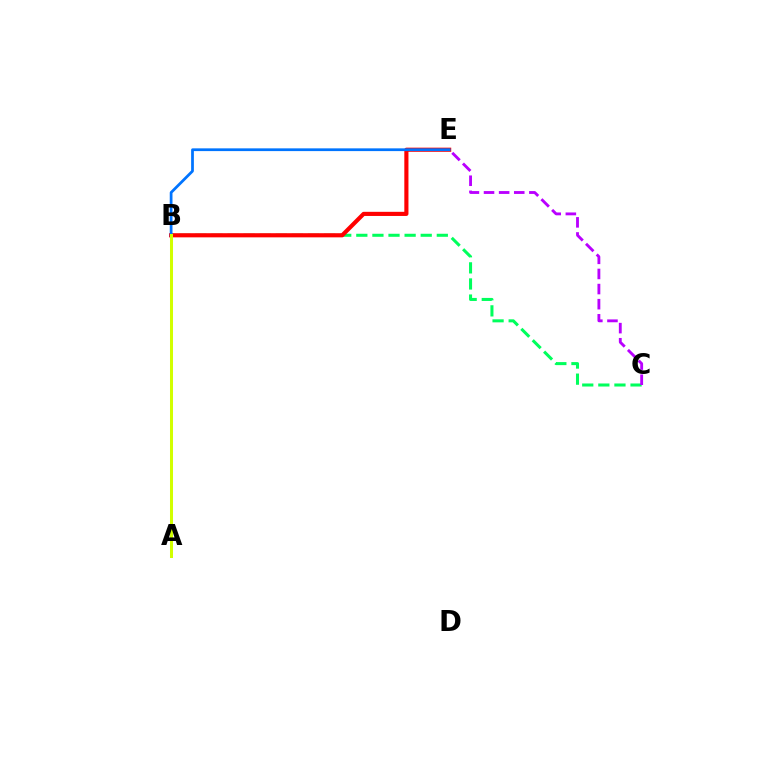{('B', 'C'): [{'color': '#00ff5c', 'line_style': 'dashed', 'thickness': 2.19}], ('B', 'E'): [{'color': '#ff0000', 'line_style': 'solid', 'thickness': 2.98}, {'color': '#0074ff', 'line_style': 'solid', 'thickness': 1.98}], ('C', 'E'): [{'color': '#b900ff', 'line_style': 'dashed', 'thickness': 2.05}], ('A', 'B'): [{'color': '#d1ff00', 'line_style': 'solid', 'thickness': 2.18}]}